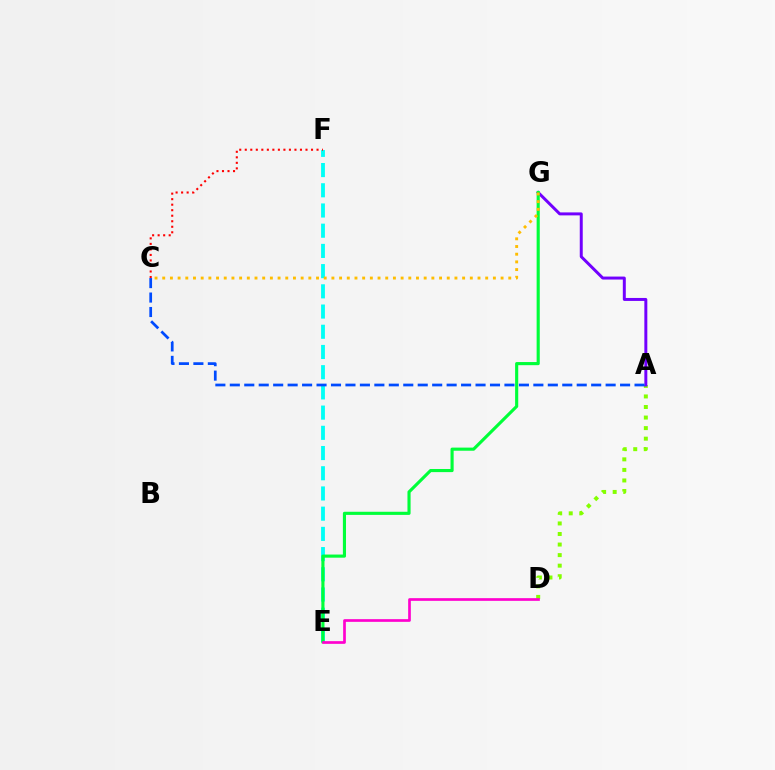{('A', 'D'): [{'color': '#84ff00', 'line_style': 'dotted', 'thickness': 2.87}], ('A', 'G'): [{'color': '#7200ff', 'line_style': 'solid', 'thickness': 2.14}], ('E', 'F'): [{'color': '#00fff6', 'line_style': 'dashed', 'thickness': 2.75}], ('E', 'G'): [{'color': '#00ff39', 'line_style': 'solid', 'thickness': 2.25}], ('D', 'E'): [{'color': '#ff00cf', 'line_style': 'solid', 'thickness': 1.94}], ('C', 'G'): [{'color': '#ffbd00', 'line_style': 'dotted', 'thickness': 2.09}], ('A', 'C'): [{'color': '#004bff', 'line_style': 'dashed', 'thickness': 1.96}], ('C', 'F'): [{'color': '#ff0000', 'line_style': 'dotted', 'thickness': 1.5}]}